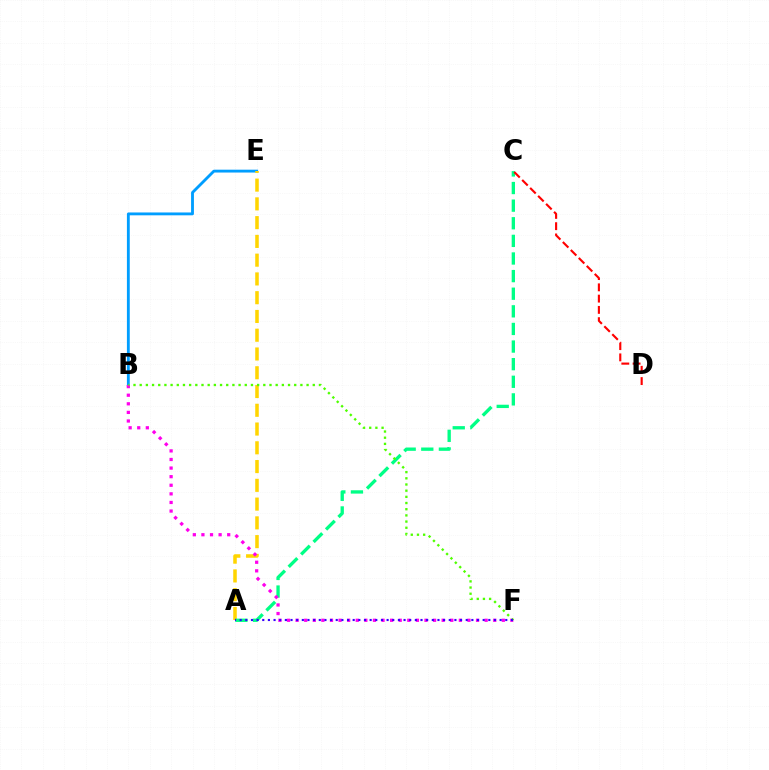{('B', 'E'): [{'color': '#009eff', 'line_style': 'solid', 'thickness': 2.05}], ('A', 'E'): [{'color': '#ffd500', 'line_style': 'dashed', 'thickness': 2.55}], ('A', 'C'): [{'color': '#00ff86', 'line_style': 'dashed', 'thickness': 2.39}], ('B', 'F'): [{'color': '#ff00ed', 'line_style': 'dotted', 'thickness': 2.33}, {'color': '#4fff00', 'line_style': 'dotted', 'thickness': 1.68}], ('C', 'D'): [{'color': '#ff0000', 'line_style': 'dashed', 'thickness': 1.53}], ('A', 'F'): [{'color': '#3700ff', 'line_style': 'dotted', 'thickness': 1.54}]}